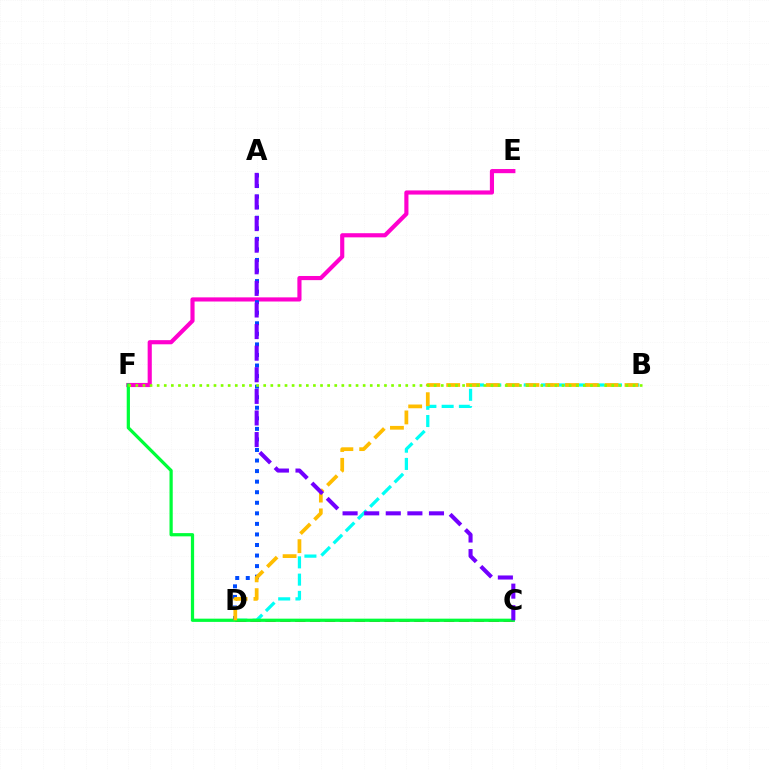{('B', 'D'): [{'color': '#00fff6', 'line_style': 'dashed', 'thickness': 2.34}, {'color': '#ffbd00', 'line_style': 'dashed', 'thickness': 2.69}], ('C', 'D'): [{'color': '#ff0000', 'line_style': 'dashed', 'thickness': 2.02}], ('E', 'F'): [{'color': '#ff00cf', 'line_style': 'solid', 'thickness': 2.98}], ('C', 'F'): [{'color': '#00ff39', 'line_style': 'solid', 'thickness': 2.33}], ('A', 'D'): [{'color': '#004bff', 'line_style': 'dotted', 'thickness': 2.87}], ('B', 'F'): [{'color': '#84ff00', 'line_style': 'dotted', 'thickness': 1.93}], ('A', 'C'): [{'color': '#7200ff', 'line_style': 'dashed', 'thickness': 2.93}]}